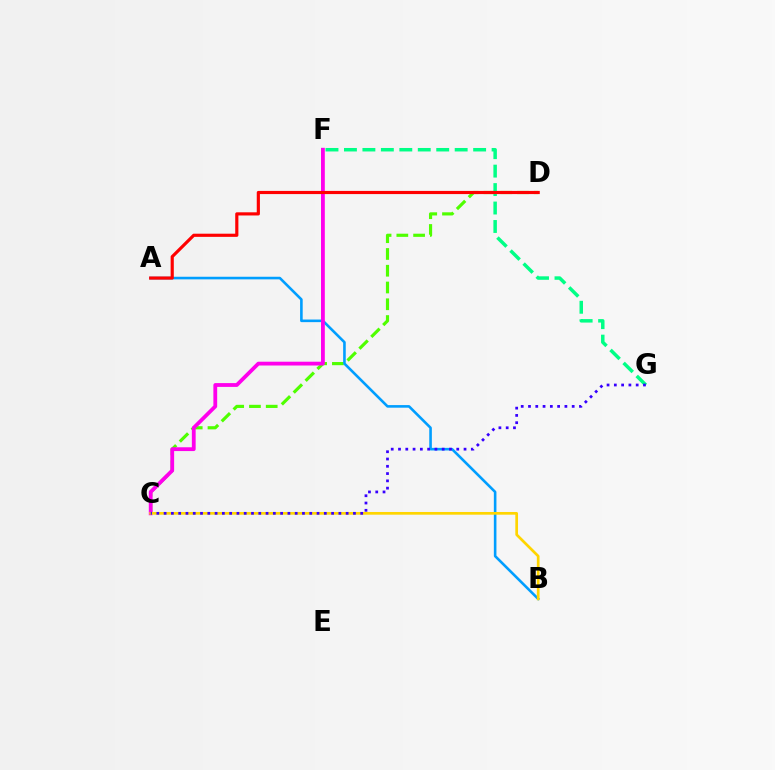{('C', 'D'): [{'color': '#4fff00', 'line_style': 'dashed', 'thickness': 2.28}], ('F', 'G'): [{'color': '#00ff86', 'line_style': 'dashed', 'thickness': 2.51}], ('A', 'B'): [{'color': '#009eff', 'line_style': 'solid', 'thickness': 1.87}], ('C', 'F'): [{'color': '#ff00ed', 'line_style': 'solid', 'thickness': 2.73}], ('A', 'D'): [{'color': '#ff0000', 'line_style': 'solid', 'thickness': 2.28}], ('B', 'C'): [{'color': '#ffd500', 'line_style': 'solid', 'thickness': 1.94}], ('C', 'G'): [{'color': '#3700ff', 'line_style': 'dotted', 'thickness': 1.98}]}